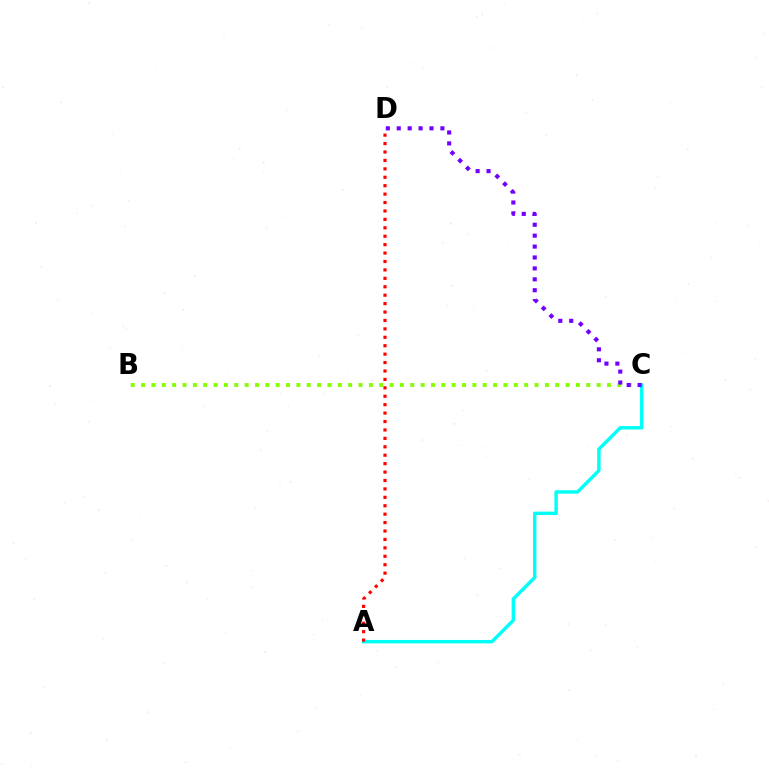{('A', 'C'): [{'color': '#00fff6', 'line_style': 'solid', 'thickness': 2.46}], ('B', 'C'): [{'color': '#84ff00', 'line_style': 'dotted', 'thickness': 2.81}], ('C', 'D'): [{'color': '#7200ff', 'line_style': 'dotted', 'thickness': 2.96}], ('A', 'D'): [{'color': '#ff0000', 'line_style': 'dotted', 'thickness': 2.29}]}